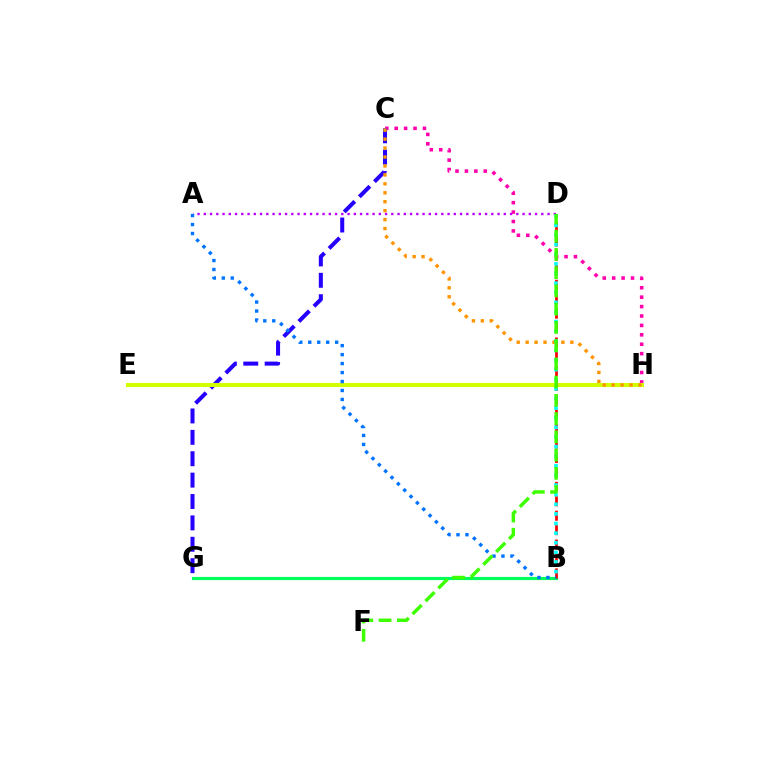{('B', 'G'): [{'color': '#00ff5c', 'line_style': 'solid', 'thickness': 2.28}], ('C', 'H'): [{'color': '#ff00ac', 'line_style': 'dotted', 'thickness': 2.56}, {'color': '#ff9400', 'line_style': 'dotted', 'thickness': 2.43}], ('A', 'D'): [{'color': '#b900ff', 'line_style': 'dotted', 'thickness': 1.7}], ('C', 'G'): [{'color': '#2500ff', 'line_style': 'dashed', 'thickness': 2.91}], ('E', 'H'): [{'color': '#d1ff00', 'line_style': 'solid', 'thickness': 2.95}], ('B', 'D'): [{'color': '#ff0000', 'line_style': 'dashed', 'thickness': 1.96}, {'color': '#00fff6', 'line_style': 'dotted', 'thickness': 2.61}], ('A', 'B'): [{'color': '#0074ff', 'line_style': 'dotted', 'thickness': 2.44}], ('D', 'F'): [{'color': '#3dff00', 'line_style': 'dashed', 'thickness': 2.48}]}